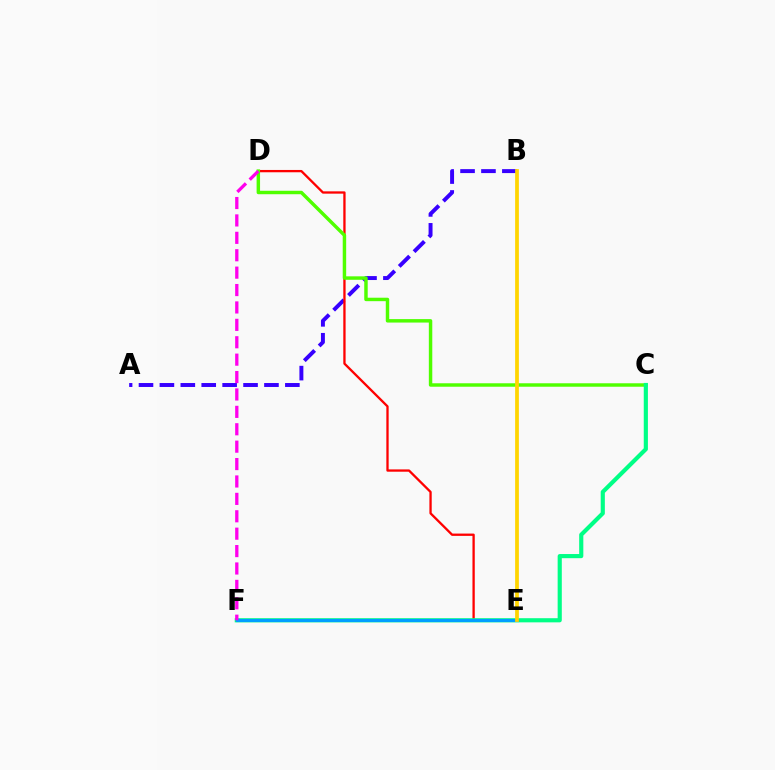{('A', 'B'): [{'color': '#3700ff', 'line_style': 'dashed', 'thickness': 2.84}], ('D', 'E'): [{'color': '#ff0000', 'line_style': 'solid', 'thickness': 1.66}], ('C', 'D'): [{'color': '#4fff00', 'line_style': 'solid', 'thickness': 2.49}], ('C', 'F'): [{'color': '#00ff86', 'line_style': 'solid', 'thickness': 2.99}], ('E', 'F'): [{'color': '#009eff', 'line_style': 'solid', 'thickness': 2.28}], ('B', 'E'): [{'color': '#ffd500', 'line_style': 'solid', 'thickness': 2.7}], ('D', 'F'): [{'color': '#ff00ed', 'line_style': 'dashed', 'thickness': 2.36}]}